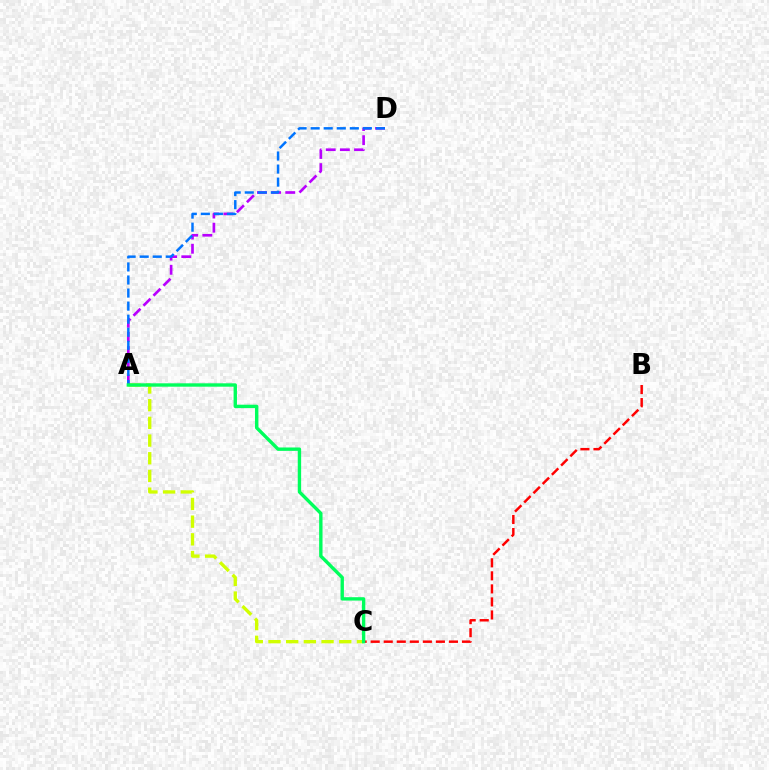{('A', 'C'): [{'color': '#d1ff00', 'line_style': 'dashed', 'thickness': 2.4}, {'color': '#00ff5c', 'line_style': 'solid', 'thickness': 2.43}], ('A', 'D'): [{'color': '#b900ff', 'line_style': 'dashed', 'thickness': 1.92}, {'color': '#0074ff', 'line_style': 'dashed', 'thickness': 1.77}], ('B', 'C'): [{'color': '#ff0000', 'line_style': 'dashed', 'thickness': 1.77}]}